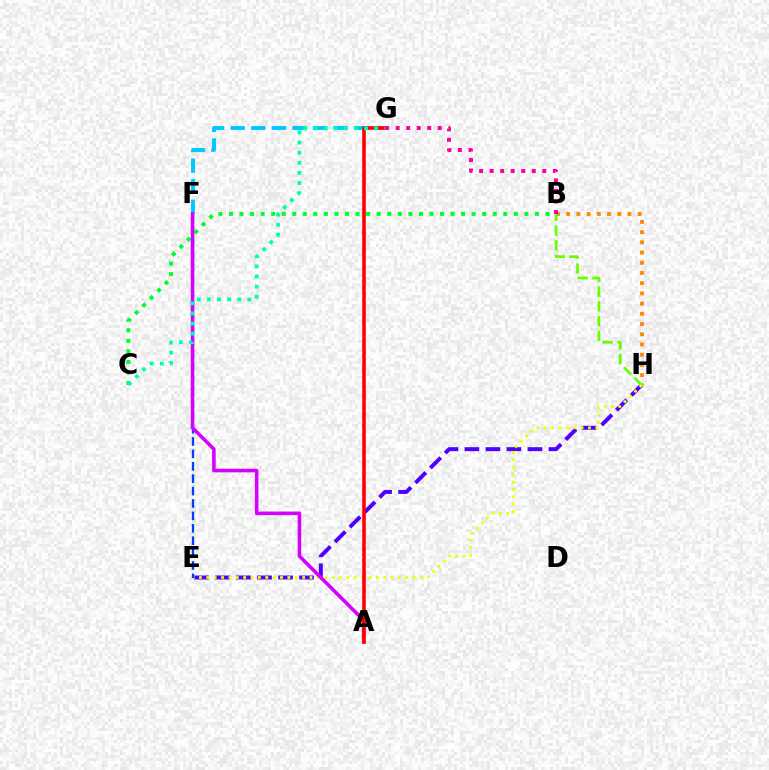{('B', 'H'): [{'color': '#ff8800', 'line_style': 'dotted', 'thickness': 2.78}, {'color': '#66ff00', 'line_style': 'dashed', 'thickness': 2.01}], ('E', 'H'): [{'color': '#4f00ff', 'line_style': 'dashed', 'thickness': 2.85}, {'color': '#eeff00', 'line_style': 'dotted', 'thickness': 2.0}], ('E', 'F'): [{'color': '#003fff', 'line_style': 'dashed', 'thickness': 1.68}], ('F', 'G'): [{'color': '#00c7ff', 'line_style': 'dashed', 'thickness': 2.8}], ('B', 'C'): [{'color': '#00ff27', 'line_style': 'dotted', 'thickness': 2.87}], ('A', 'F'): [{'color': '#d600ff', 'line_style': 'solid', 'thickness': 2.56}], ('A', 'G'): [{'color': '#ff0000', 'line_style': 'solid', 'thickness': 2.57}], ('C', 'G'): [{'color': '#00ffaf', 'line_style': 'dotted', 'thickness': 2.75}], ('B', 'G'): [{'color': '#ff00a0', 'line_style': 'dotted', 'thickness': 2.86}]}